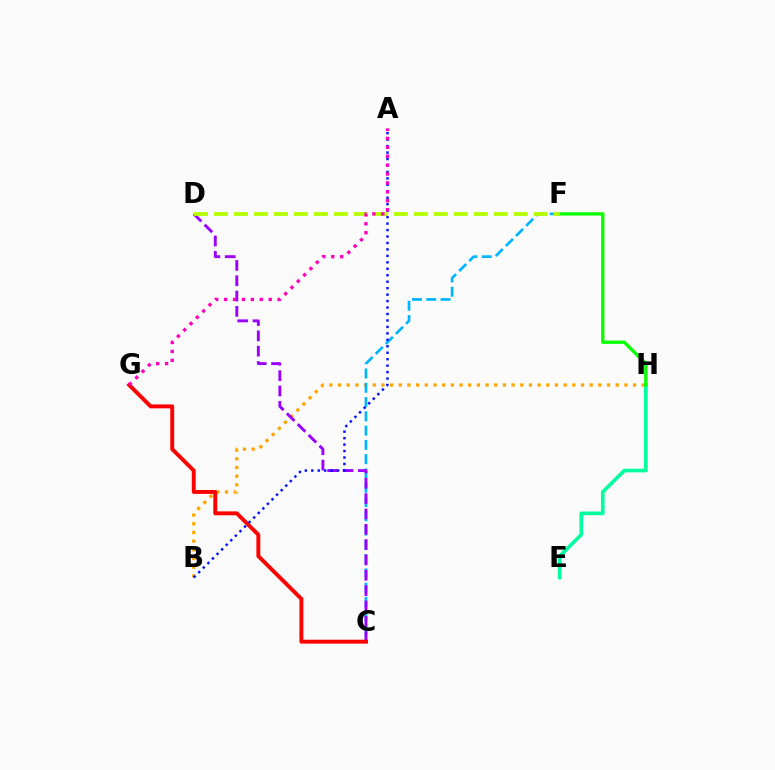{('B', 'H'): [{'color': '#ffa500', 'line_style': 'dotted', 'thickness': 2.36}], ('C', 'F'): [{'color': '#00b5ff', 'line_style': 'dashed', 'thickness': 1.94}], ('E', 'H'): [{'color': '#00ff9d', 'line_style': 'solid', 'thickness': 2.63}], ('F', 'H'): [{'color': '#08ff00', 'line_style': 'solid', 'thickness': 2.4}], ('C', 'D'): [{'color': '#9b00ff', 'line_style': 'dashed', 'thickness': 2.08}], ('D', 'F'): [{'color': '#b3ff00', 'line_style': 'dashed', 'thickness': 2.71}], ('C', 'G'): [{'color': '#ff0000', 'line_style': 'solid', 'thickness': 2.82}], ('A', 'B'): [{'color': '#0010ff', 'line_style': 'dotted', 'thickness': 1.75}], ('A', 'G'): [{'color': '#ff00bd', 'line_style': 'dotted', 'thickness': 2.42}]}